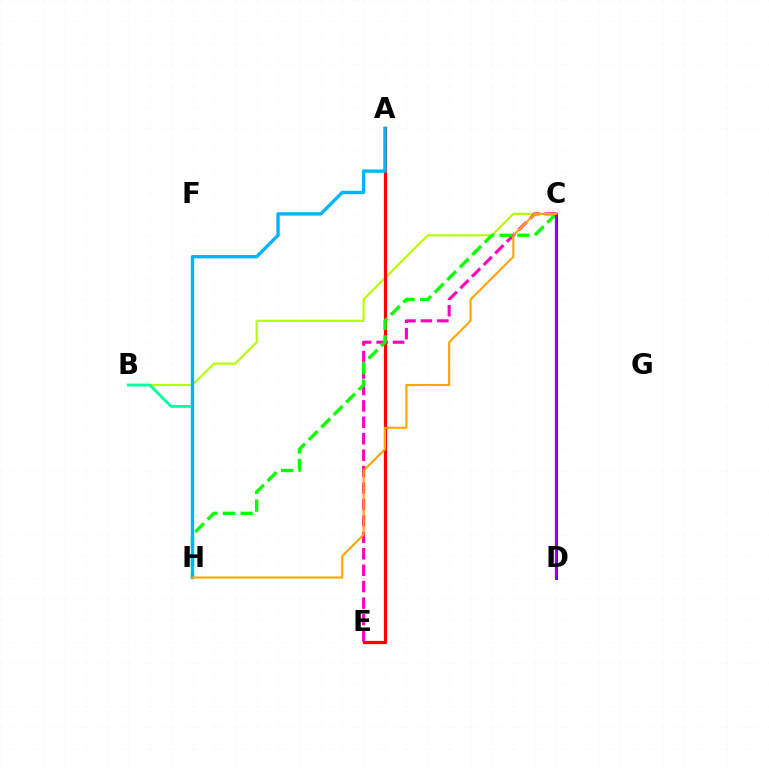{('B', 'C'): [{'color': '#b3ff00', 'line_style': 'solid', 'thickness': 1.55}], ('A', 'E'): [{'color': '#ff0000', 'line_style': 'solid', 'thickness': 2.31}], ('C', 'E'): [{'color': '#ff00bd', 'line_style': 'dashed', 'thickness': 2.23}], ('C', 'D'): [{'color': '#0010ff', 'line_style': 'solid', 'thickness': 2.05}, {'color': '#9b00ff', 'line_style': 'solid', 'thickness': 1.64}], ('B', 'H'): [{'color': '#00ff9d', 'line_style': 'solid', 'thickness': 2.0}], ('C', 'H'): [{'color': '#08ff00', 'line_style': 'dashed', 'thickness': 2.4}, {'color': '#ffa500', 'line_style': 'solid', 'thickness': 1.51}], ('A', 'H'): [{'color': '#00b5ff', 'line_style': 'solid', 'thickness': 2.43}]}